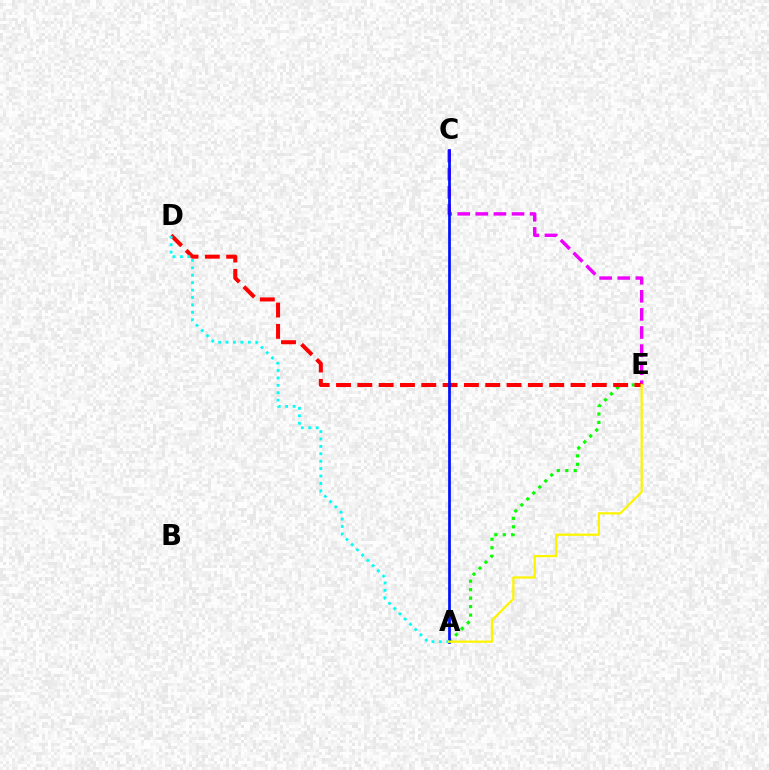{('C', 'E'): [{'color': '#ee00ff', 'line_style': 'dashed', 'thickness': 2.46}], ('A', 'E'): [{'color': '#08ff00', 'line_style': 'dotted', 'thickness': 2.3}, {'color': '#fcf500', 'line_style': 'solid', 'thickness': 1.62}], ('D', 'E'): [{'color': '#ff0000', 'line_style': 'dashed', 'thickness': 2.9}], ('A', 'C'): [{'color': '#0010ff', 'line_style': 'solid', 'thickness': 1.96}], ('A', 'D'): [{'color': '#00fff6', 'line_style': 'dotted', 'thickness': 2.02}]}